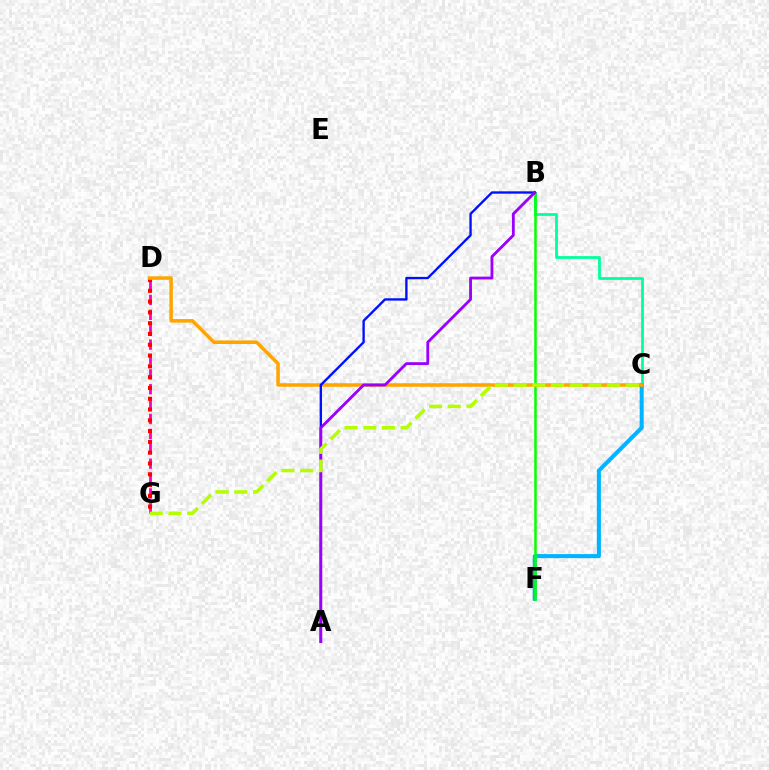{('B', 'C'): [{'color': '#00ff9d', 'line_style': 'solid', 'thickness': 1.99}], ('C', 'F'): [{'color': '#00b5ff', 'line_style': 'solid', 'thickness': 2.92}], ('B', 'F'): [{'color': '#08ff00', 'line_style': 'solid', 'thickness': 1.82}], ('D', 'G'): [{'color': '#ff00bd', 'line_style': 'dashed', 'thickness': 2.02}, {'color': '#ff0000', 'line_style': 'dotted', 'thickness': 2.93}], ('C', 'D'): [{'color': '#ffa500', 'line_style': 'solid', 'thickness': 2.54}], ('A', 'B'): [{'color': '#0010ff', 'line_style': 'solid', 'thickness': 1.7}, {'color': '#9b00ff', 'line_style': 'solid', 'thickness': 2.04}], ('C', 'G'): [{'color': '#b3ff00', 'line_style': 'dashed', 'thickness': 2.54}]}